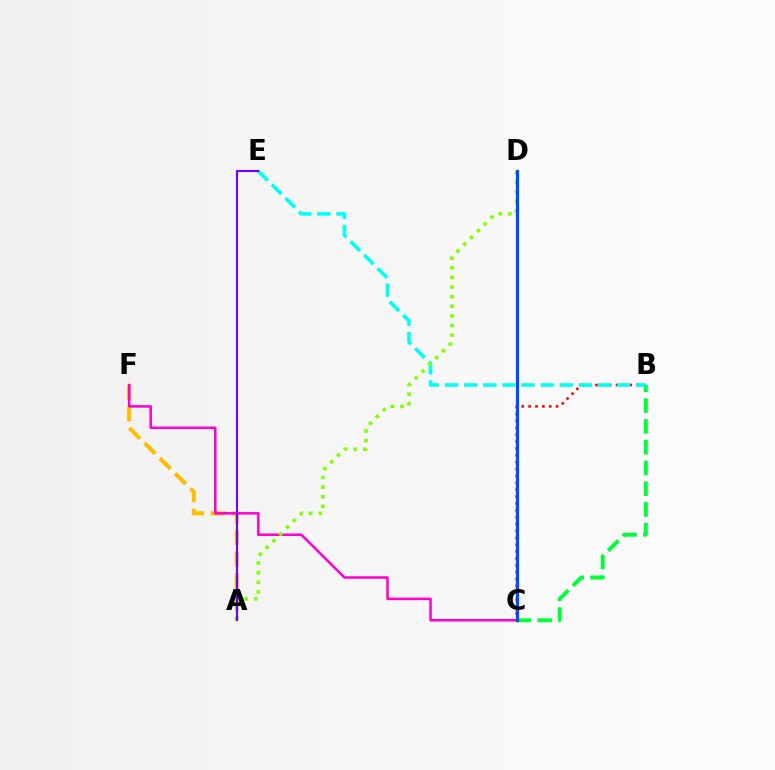{('B', 'C'): [{'color': '#00ff39', 'line_style': 'dashed', 'thickness': 2.82}, {'color': '#ff0000', 'line_style': 'dotted', 'thickness': 1.87}], ('A', 'F'): [{'color': '#ffbd00', 'line_style': 'dashed', 'thickness': 2.92}], ('C', 'F'): [{'color': '#ff00cf', 'line_style': 'solid', 'thickness': 1.81}], ('B', 'E'): [{'color': '#00fff6', 'line_style': 'dashed', 'thickness': 2.6}], ('A', 'D'): [{'color': '#84ff00', 'line_style': 'dotted', 'thickness': 2.61}], ('C', 'D'): [{'color': '#004bff', 'line_style': 'solid', 'thickness': 2.32}], ('A', 'E'): [{'color': '#7200ff', 'line_style': 'solid', 'thickness': 1.54}]}